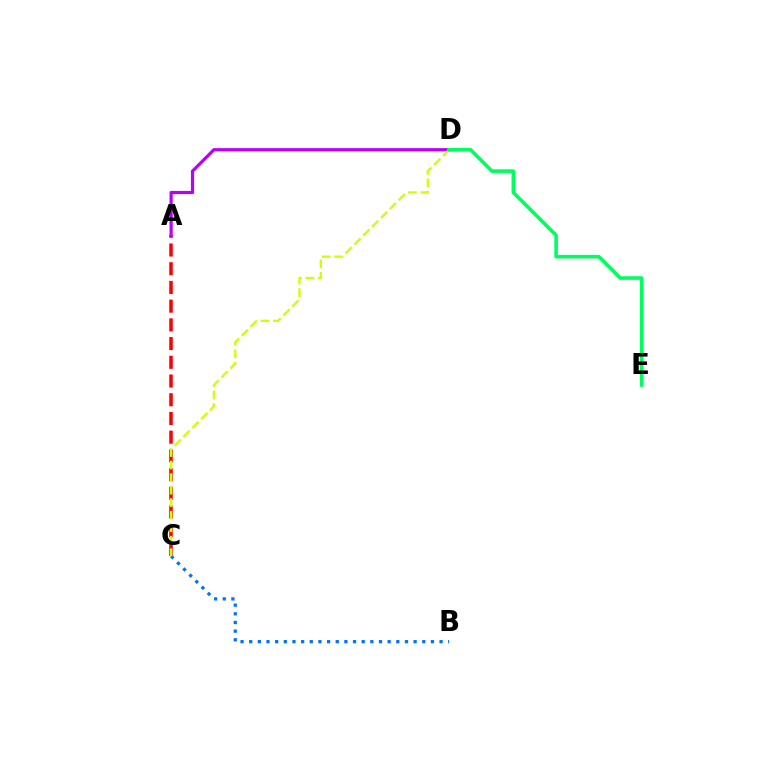{('A', 'C'): [{'color': '#ff0000', 'line_style': 'dashed', 'thickness': 2.54}], ('A', 'D'): [{'color': '#b900ff', 'line_style': 'solid', 'thickness': 2.29}], ('B', 'C'): [{'color': '#0074ff', 'line_style': 'dotted', 'thickness': 2.35}], ('C', 'D'): [{'color': '#d1ff00', 'line_style': 'dashed', 'thickness': 1.7}], ('D', 'E'): [{'color': '#00ff5c', 'line_style': 'solid', 'thickness': 2.59}]}